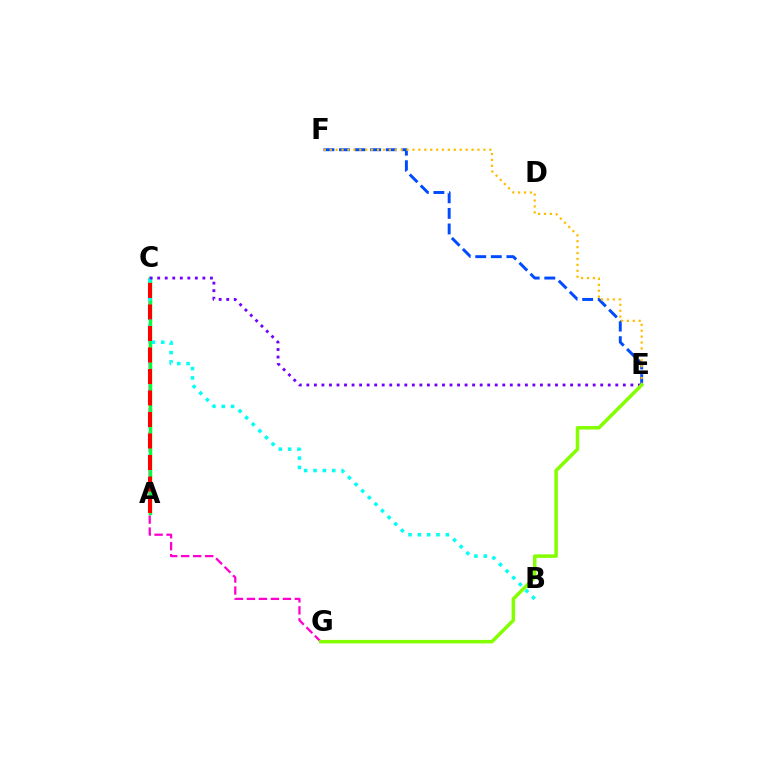{('E', 'F'): [{'color': '#004bff', 'line_style': 'dashed', 'thickness': 2.12}, {'color': '#ffbd00', 'line_style': 'dotted', 'thickness': 1.61}], ('C', 'G'): [{'color': '#ff00cf', 'line_style': 'dashed', 'thickness': 1.63}], ('A', 'C'): [{'color': '#00ff39', 'line_style': 'solid', 'thickness': 2.49}, {'color': '#ff0000', 'line_style': 'dashed', 'thickness': 2.92}], ('B', 'C'): [{'color': '#00fff6', 'line_style': 'dotted', 'thickness': 2.54}], ('C', 'E'): [{'color': '#7200ff', 'line_style': 'dotted', 'thickness': 2.05}], ('E', 'G'): [{'color': '#84ff00', 'line_style': 'solid', 'thickness': 2.52}]}